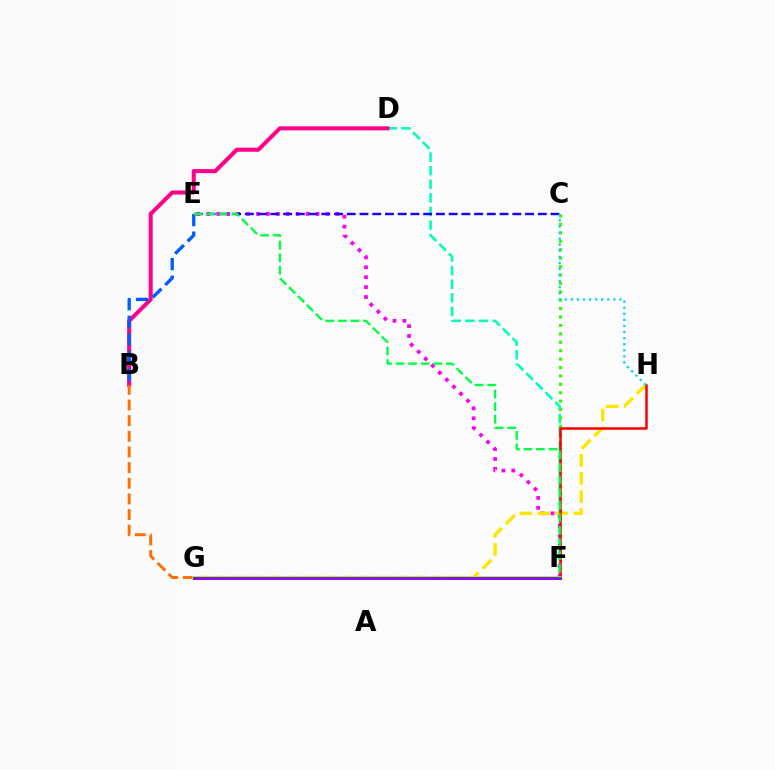{('D', 'F'): [{'color': '#00ffbb', 'line_style': 'dashed', 'thickness': 1.85}], ('E', 'F'): [{'color': '#fa00f9', 'line_style': 'dotted', 'thickness': 2.7}, {'color': '#00ff45', 'line_style': 'dashed', 'thickness': 1.71}], ('G', 'H'): [{'color': '#ffe600', 'line_style': 'dashed', 'thickness': 2.46}], ('C', 'F'): [{'color': '#31ff00', 'line_style': 'dotted', 'thickness': 2.29}], ('C', 'E'): [{'color': '#1900ff', 'line_style': 'dashed', 'thickness': 1.73}], ('B', 'D'): [{'color': '#ff0088', 'line_style': 'solid', 'thickness': 2.92}], ('B', 'G'): [{'color': '#ff7000', 'line_style': 'dashed', 'thickness': 2.13}], ('B', 'E'): [{'color': '#005dff', 'line_style': 'dashed', 'thickness': 2.4}], ('F', 'H'): [{'color': '#ff0000', 'line_style': 'solid', 'thickness': 1.81}], ('F', 'G'): [{'color': '#a2ff00', 'line_style': 'solid', 'thickness': 2.69}, {'color': '#8a00ff', 'line_style': 'solid', 'thickness': 2.12}], ('C', 'H'): [{'color': '#00d3ff', 'line_style': 'dotted', 'thickness': 1.65}]}